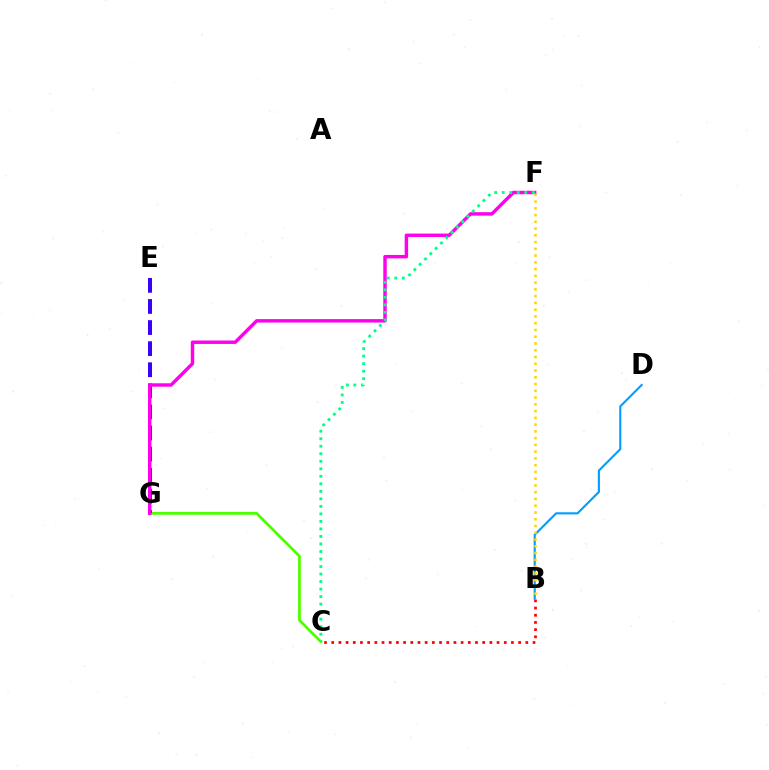{('C', 'G'): [{'color': '#4fff00', 'line_style': 'solid', 'thickness': 2.0}], ('B', 'D'): [{'color': '#009eff', 'line_style': 'solid', 'thickness': 1.52}], ('E', 'G'): [{'color': '#3700ff', 'line_style': 'dashed', 'thickness': 2.87}], ('B', 'C'): [{'color': '#ff0000', 'line_style': 'dotted', 'thickness': 1.95}], ('F', 'G'): [{'color': '#ff00ed', 'line_style': 'solid', 'thickness': 2.48}], ('C', 'F'): [{'color': '#00ff86', 'line_style': 'dotted', 'thickness': 2.04}], ('B', 'F'): [{'color': '#ffd500', 'line_style': 'dotted', 'thickness': 1.84}]}